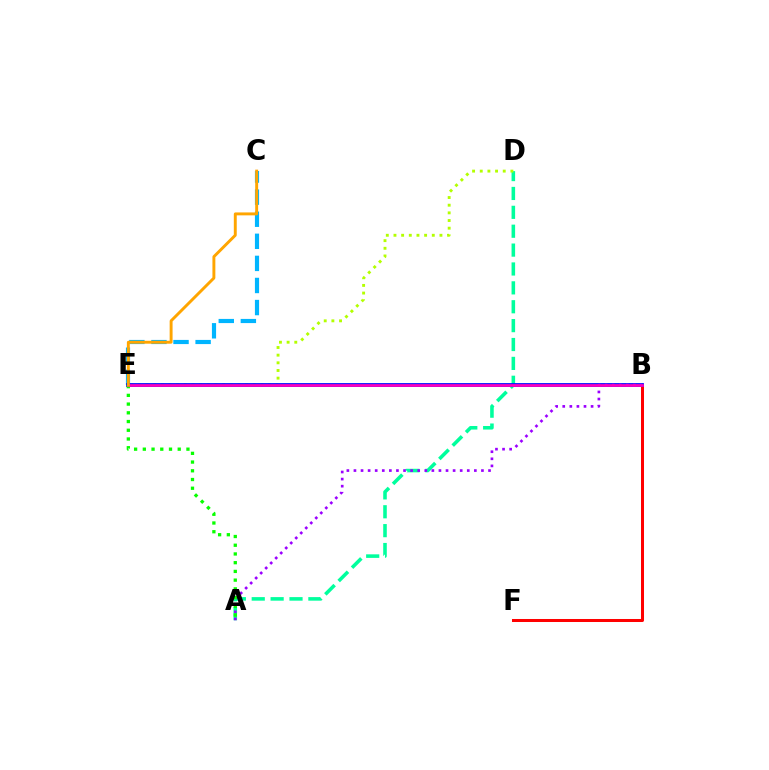{('C', 'E'): [{'color': '#00b5ff', 'line_style': 'dashed', 'thickness': 3.0}, {'color': '#ffa500', 'line_style': 'solid', 'thickness': 2.1}], ('B', 'F'): [{'color': '#ff0000', 'line_style': 'solid', 'thickness': 2.17}], ('A', 'D'): [{'color': '#00ff9d', 'line_style': 'dashed', 'thickness': 2.57}], ('D', 'E'): [{'color': '#b3ff00', 'line_style': 'dotted', 'thickness': 2.08}], ('B', 'E'): [{'color': '#0010ff', 'line_style': 'solid', 'thickness': 2.73}, {'color': '#ff00bd', 'line_style': 'solid', 'thickness': 1.95}], ('A', 'B'): [{'color': '#9b00ff', 'line_style': 'dotted', 'thickness': 1.92}], ('A', 'E'): [{'color': '#08ff00', 'line_style': 'dotted', 'thickness': 2.37}]}